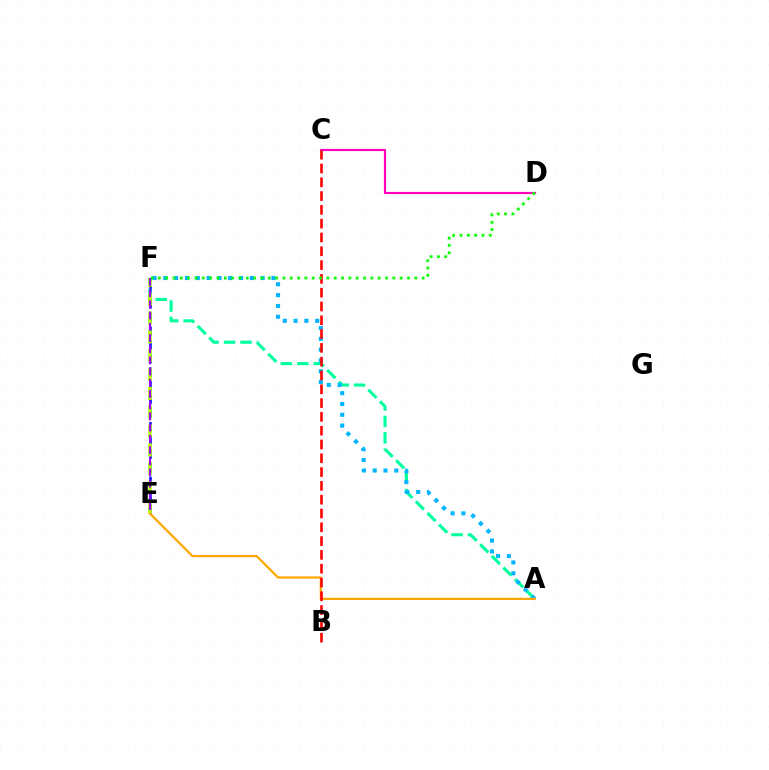{('E', 'F'): [{'color': '#0010ff', 'line_style': 'dashed', 'thickness': 1.85}, {'color': '#b3ff00', 'line_style': 'dashed', 'thickness': 2.56}, {'color': '#9b00ff', 'line_style': 'dashed', 'thickness': 1.52}], ('A', 'F'): [{'color': '#00ff9d', 'line_style': 'dashed', 'thickness': 2.23}, {'color': '#00b5ff', 'line_style': 'dotted', 'thickness': 2.94}], ('A', 'E'): [{'color': '#ffa500', 'line_style': 'solid', 'thickness': 1.58}], ('C', 'D'): [{'color': '#ff00bd', 'line_style': 'solid', 'thickness': 1.57}], ('B', 'C'): [{'color': '#ff0000', 'line_style': 'dashed', 'thickness': 1.87}], ('D', 'F'): [{'color': '#08ff00', 'line_style': 'dotted', 'thickness': 1.99}]}